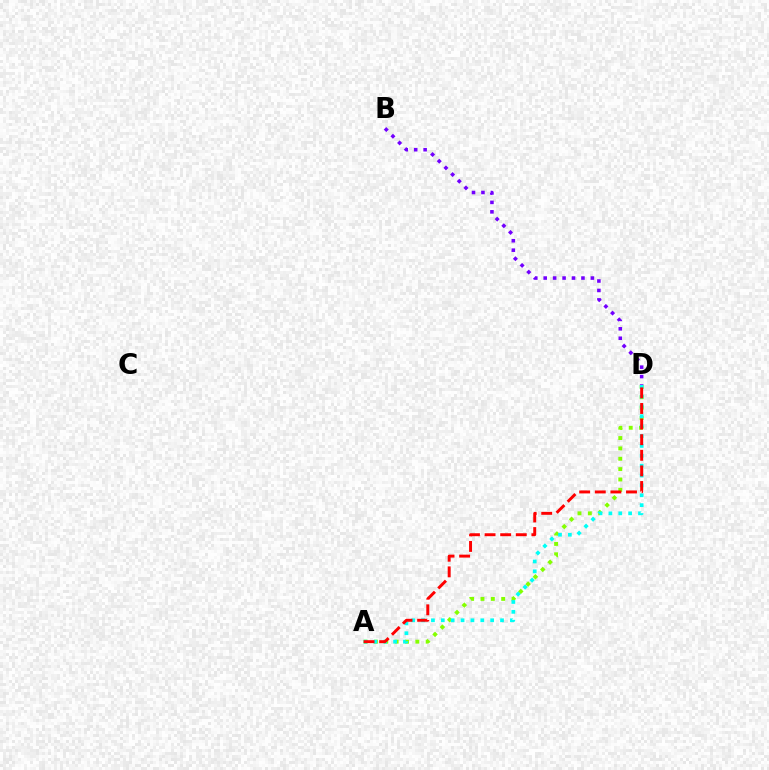{('A', 'D'): [{'color': '#84ff00', 'line_style': 'dotted', 'thickness': 2.81}, {'color': '#00fff6', 'line_style': 'dotted', 'thickness': 2.68}, {'color': '#ff0000', 'line_style': 'dashed', 'thickness': 2.12}], ('B', 'D'): [{'color': '#7200ff', 'line_style': 'dotted', 'thickness': 2.57}]}